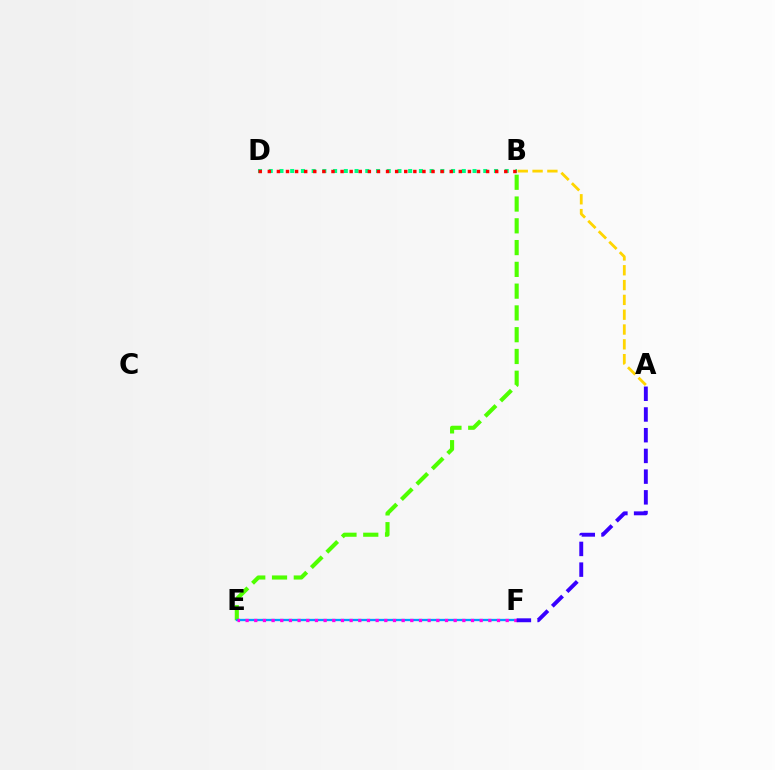{('B', 'E'): [{'color': '#4fff00', 'line_style': 'dashed', 'thickness': 2.96}], ('A', 'B'): [{'color': '#ffd500', 'line_style': 'dashed', 'thickness': 2.01}], ('E', 'F'): [{'color': '#009eff', 'line_style': 'solid', 'thickness': 1.66}, {'color': '#ff00ed', 'line_style': 'dotted', 'thickness': 2.36}], ('B', 'D'): [{'color': '#00ff86', 'line_style': 'dotted', 'thickness': 2.91}, {'color': '#ff0000', 'line_style': 'dotted', 'thickness': 2.47}], ('A', 'F'): [{'color': '#3700ff', 'line_style': 'dashed', 'thickness': 2.81}]}